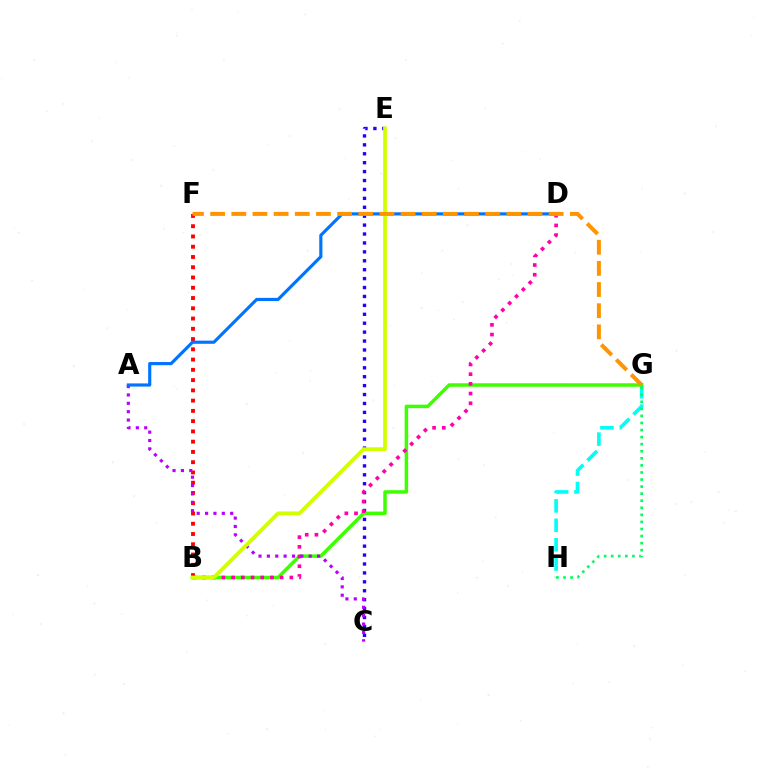{('C', 'E'): [{'color': '#2500ff', 'line_style': 'dotted', 'thickness': 2.42}], ('G', 'H'): [{'color': '#00fff6', 'line_style': 'dashed', 'thickness': 2.64}, {'color': '#00ff5c', 'line_style': 'dotted', 'thickness': 1.92}], ('B', 'G'): [{'color': '#3dff00', 'line_style': 'solid', 'thickness': 2.51}], ('B', 'D'): [{'color': '#ff00ac', 'line_style': 'dotted', 'thickness': 2.63}], ('B', 'F'): [{'color': '#ff0000', 'line_style': 'dotted', 'thickness': 2.79}], ('A', 'C'): [{'color': '#b900ff', 'line_style': 'dotted', 'thickness': 2.27}], ('A', 'D'): [{'color': '#0074ff', 'line_style': 'solid', 'thickness': 2.27}], ('B', 'E'): [{'color': '#d1ff00', 'line_style': 'solid', 'thickness': 2.71}], ('F', 'G'): [{'color': '#ff9400', 'line_style': 'dashed', 'thickness': 2.87}]}